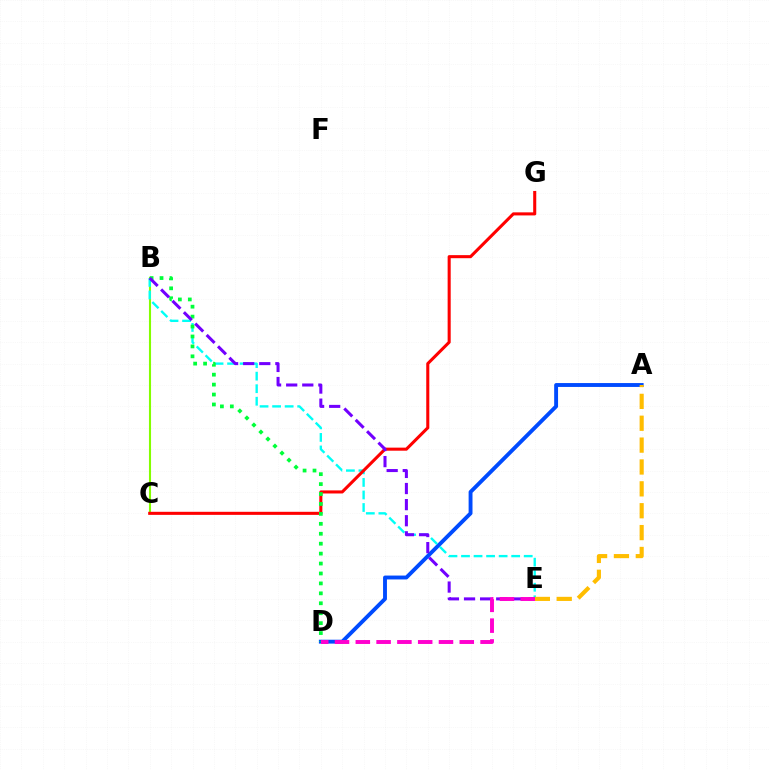{('A', 'D'): [{'color': '#004bff', 'line_style': 'solid', 'thickness': 2.8}], ('B', 'C'): [{'color': '#84ff00', 'line_style': 'solid', 'thickness': 1.51}], ('B', 'E'): [{'color': '#00fff6', 'line_style': 'dashed', 'thickness': 1.7}, {'color': '#7200ff', 'line_style': 'dashed', 'thickness': 2.19}], ('C', 'G'): [{'color': '#ff0000', 'line_style': 'solid', 'thickness': 2.21}], ('B', 'D'): [{'color': '#00ff39', 'line_style': 'dotted', 'thickness': 2.7}], ('A', 'E'): [{'color': '#ffbd00', 'line_style': 'dashed', 'thickness': 2.97}], ('D', 'E'): [{'color': '#ff00cf', 'line_style': 'dashed', 'thickness': 2.82}]}